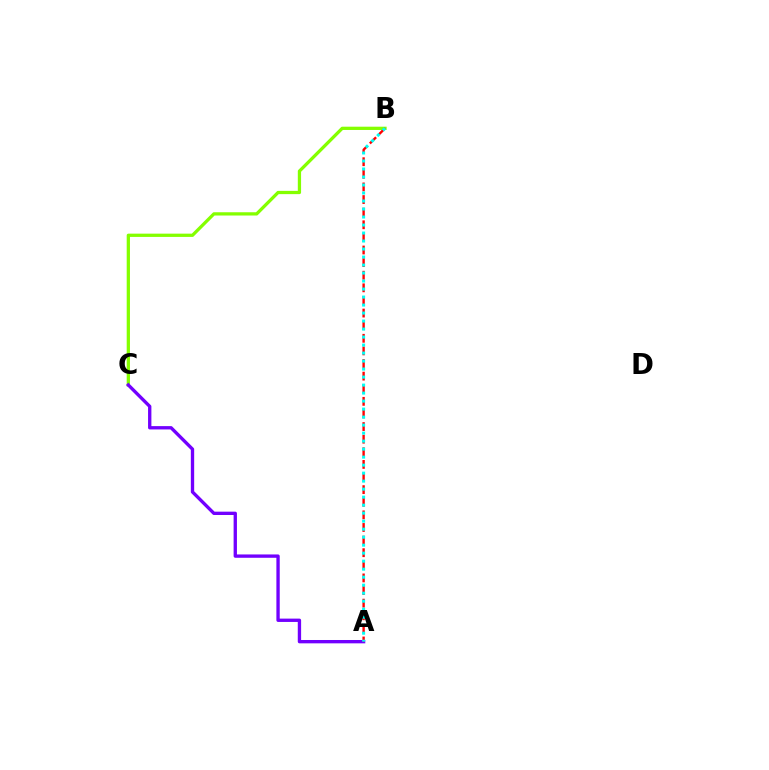{('B', 'C'): [{'color': '#84ff00', 'line_style': 'solid', 'thickness': 2.35}], ('A', 'C'): [{'color': '#7200ff', 'line_style': 'solid', 'thickness': 2.4}], ('A', 'B'): [{'color': '#ff0000', 'line_style': 'dashed', 'thickness': 1.71}, {'color': '#00fff6', 'line_style': 'dotted', 'thickness': 2.17}]}